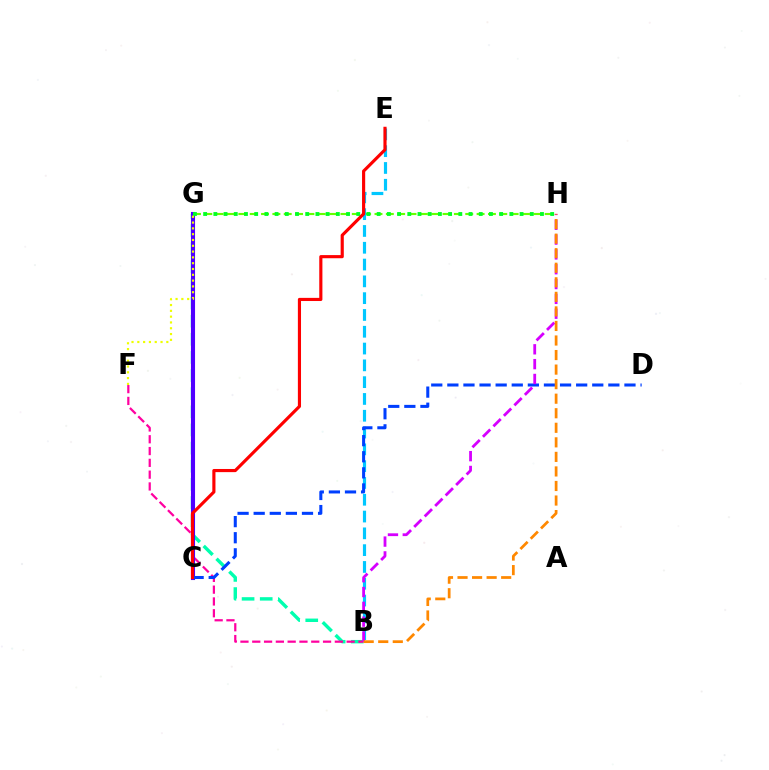{('G', 'H'): [{'color': '#66ff00', 'line_style': 'dashed', 'thickness': 1.54}, {'color': '#00ff27', 'line_style': 'dotted', 'thickness': 2.77}], ('B', 'E'): [{'color': '#00c7ff', 'line_style': 'dashed', 'thickness': 2.28}], ('B', 'G'): [{'color': '#00ffaf', 'line_style': 'dashed', 'thickness': 2.46}], ('B', 'F'): [{'color': '#ff00a0', 'line_style': 'dashed', 'thickness': 1.6}], ('C', 'G'): [{'color': '#4f00ff', 'line_style': 'solid', 'thickness': 2.94}], ('C', 'D'): [{'color': '#003fff', 'line_style': 'dashed', 'thickness': 2.19}], ('B', 'H'): [{'color': '#d600ff', 'line_style': 'dashed', 'thickness': 2.01}, {'color': '#ff8800', 'line_style': 'dashed', 'thickness': 1.98}], ('F', 'G'): [{'color': '#eeff00', 'line_style': 'dotted', 'thickness': 1.58}], ('C', 'E'): [{'color': '#ff0000', 'line_style': 'solid', 'thickness': 2.27}]}